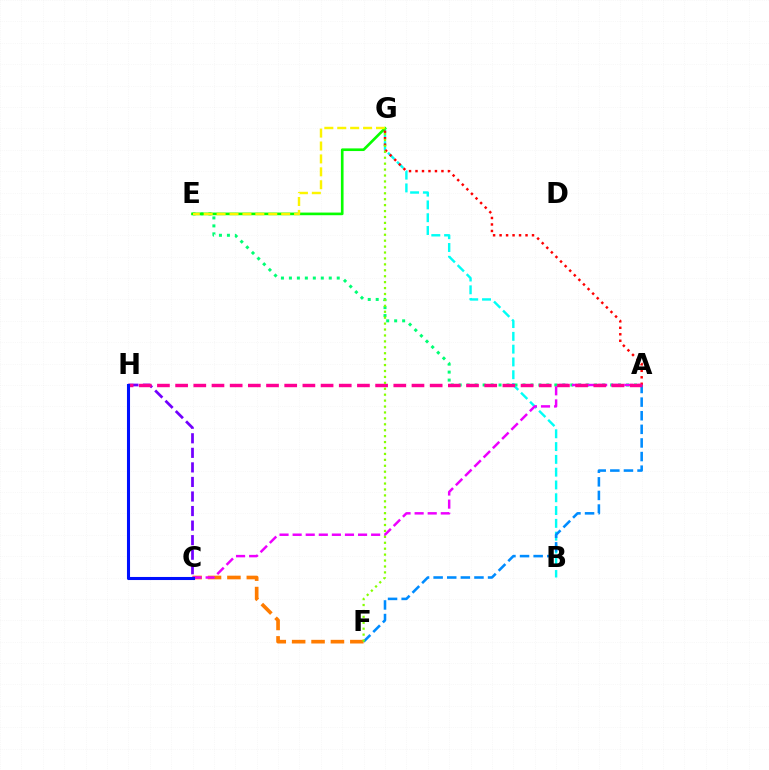{('A', 'E'): [{'color': '#00ff74', 'line_style': 'dotted', 'thickness': 2.17}], ('B', 'G'): [{'color': '#00fff6', 'line_style': 'dashed', 'thickness': 1.74}], ('E', 'G'): [{'color': '#08ff00', 'line_style': 'solid', 'thickness': 1.91}, {'color': '#fcf500', 'line_style': 'dashed', 'thickness': 1.75}], ('C', 'F'): [{'color': '#ff7c00', 'line_style': 'dashed', 'thickness': 2.63}], ('A', 'G'): [{'color': '#ff0000', 'line_style': 'dotted', 'thickness': 1.76}], ('C', 'H'): [{'color': '#7200ff', 'line_style': 'dashed', 'thickness': 1.98}, {'color': '#0010ff', 'line_style': 'solid', 'thickness': 2.21}], ('A', 'C'): [{'color': '#ee00ff', 'line_style': 'dashed', 'thickness': 1.78}], ('A', 'F'): [{'color': '#008cff', 'line_style': 'dashed', 'thickness': 1.85}], ('A', 'H'): [{'color': '#ff0094', 'line_style': 'dashed', 'thickness': 2.47}], ('F', 'G'): [{'color': '#84ff00', 'line_style': 'dotted', 'thickness': 1.61}]}